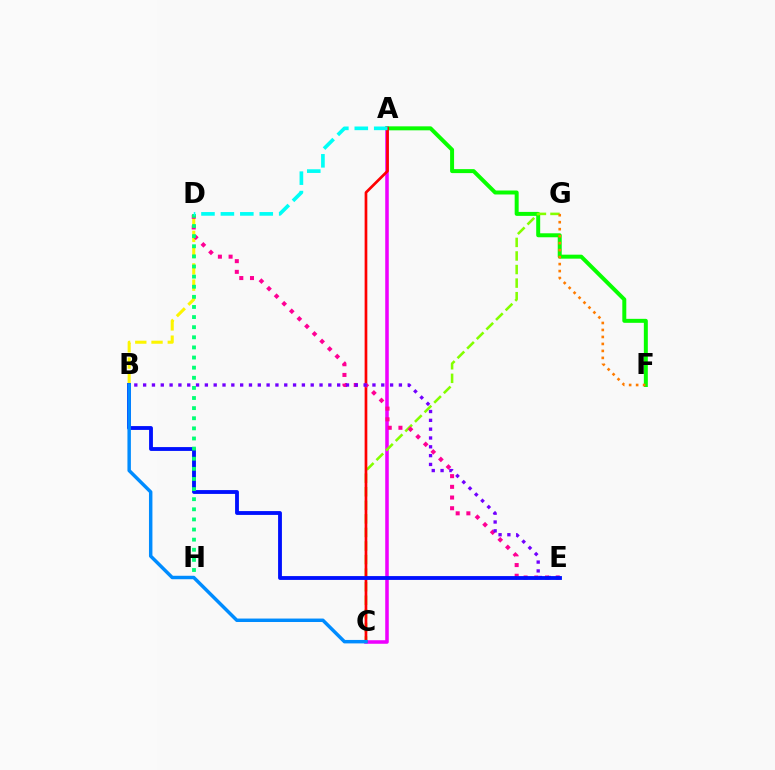{('A', 'C'): [{'color': '#ee00ff', 'line_style': 'solid', 'thickness': 2.55}, {'color': '#ff0000', 'line_style': 'solid', 'thickness': 1.94}], ('B', 'D'): [{'color': '#fcf500', 'line_style': 'dashed', 'thickness': 2.21}], ('A', 'F'): [{'color': '#08ff00', 'line_style': 'solid', 'thickness': 2.86}], ('C', 'G'): [{'color': '#84ff00', 'line_style': 'dashed', 'thickness': 1.84}], ('D', 'E'): [{'color': '#ff0094', 'line_style': 'dotted', 'thickness': 2.91}], ('F', 'G'): [{'color': '#ff7c00', 'line_style': 'dotted', 'thickness': 1.9}], ('B', 'E'): [{'color': '#7200ff', 'line_style': 'dotted', 'thickness': 2.4}, {'color': '#0010ff', 'line_style': 'solid', 'thickness': 2.76}], ('D', 'H'): [{'color': '#00ff74', 'line_style': 'dotted', 'thickness': 2.75}], ('A', 'D'): [{'color': '#00fff6', 'line_style': 'dashed', 'thickness': 2.64}], ('B', 'C'): [{'color': '#008cff', 'line_style': 'solid', 'thickness': 2.49}]}